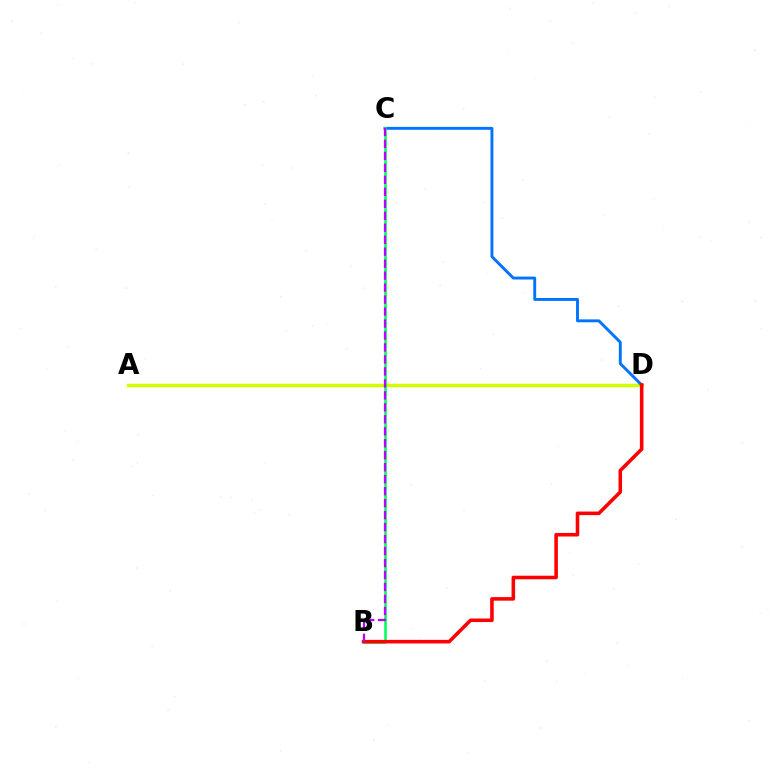{('A', 'D'): [{'color': '#d1ff00', 'line_style': 'solid', 'thickness': 2.49}], ('C', 'D'): [{'color': '#0074ff', 'line_style': 'solid', 'thickness': 2.09}], ('B', 'C'): [{'color': '#00ff5c', 'line_style': 'solid', 'thickness': 1.86}, {'color': '#b900ff', 'line_style': 'dashed', 'thickness': 1.63}], ('B', 'D'): [{'color': '#ff0000', 'line_style': 'solid', 'thickness': 2.57}]}